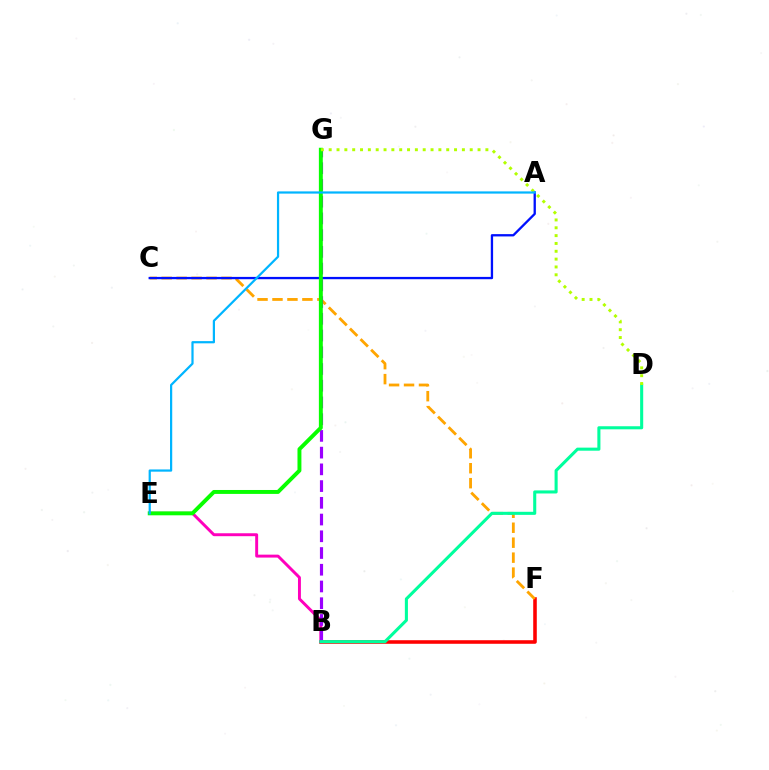{('B', 'F'): [{'color': '#ff0000', 'line_style': 'solid', 'thickness': 2.57}], ('B', 'E'): [{'color': '#ff00bd', 'line_style': 'solid', 'thickness': 2.11}], ('C', 'F'): [{'color': '#ffa500', 'line_style': 'dashed', 'thickness': 2.03}], ('B', 'G'): [{'color': '#9b00ff', 'line_style': 'dashed', 'thickness': 2.27}], ('A', 'C'): [{'color': '#0010ff', 'line_style': 'solid', 'thickness': 1.66}], ('B', 'D'): [{'color': '#00ff9d', 'line_style': 'solid', 'thickness': 2.21}], ('E', 'G'): [{'color': '#08ff00', 'line_style': 'solid', 'thickness': 2.83}], ('D', 'G'): [{'color': '#b3ff00', 'line_style': 'dotted', 'thickness': 2.13}], ('A', 'E'): [{'color': '#00b5ff', 'line_style': 'solid', 'thickness': 1.6}]}